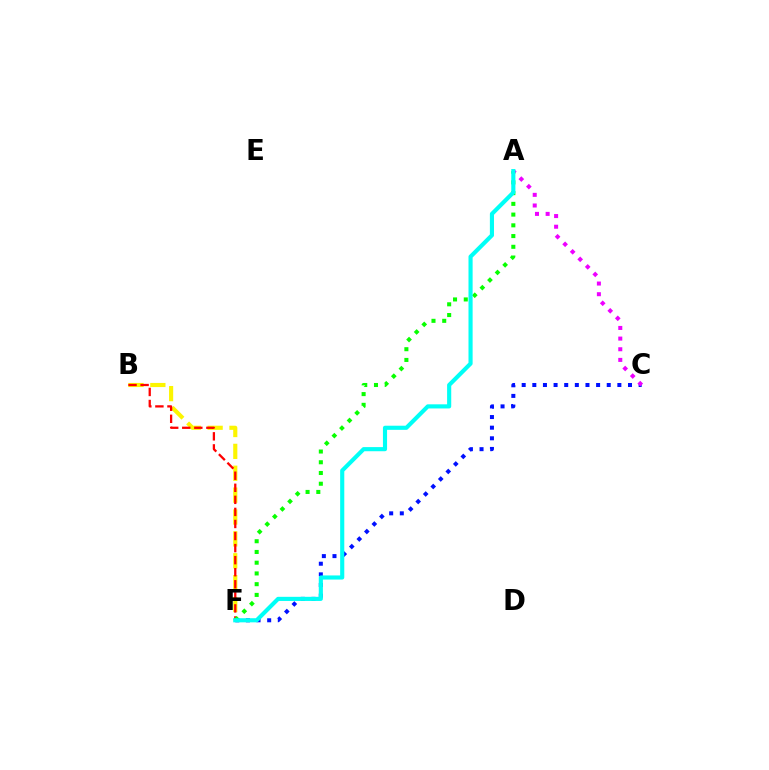{('C', 'F'): [{'color': '#0010ff', 'line_style': 'dotted', 'thickness': 2.89}], ('B', 'F'): [{'color': '#fcf500', 'line_style': 'dashed', 'thickness': 2.97}, {'color': '#ff0000', 'line_style': 'dashed', 'thickness': 1.64}], ('A', 'F'): [{'color': '#08ff00', 'line_style': 'dotted', 'thickness': 2.92}, {'color': '#00fff6', 'line_style': 'solid', 'thickness': 2.97}], ('A', 'C'): [{'color': '#ee00ff', 'line_style': 'dotted', 'thickness': 2.89}]}